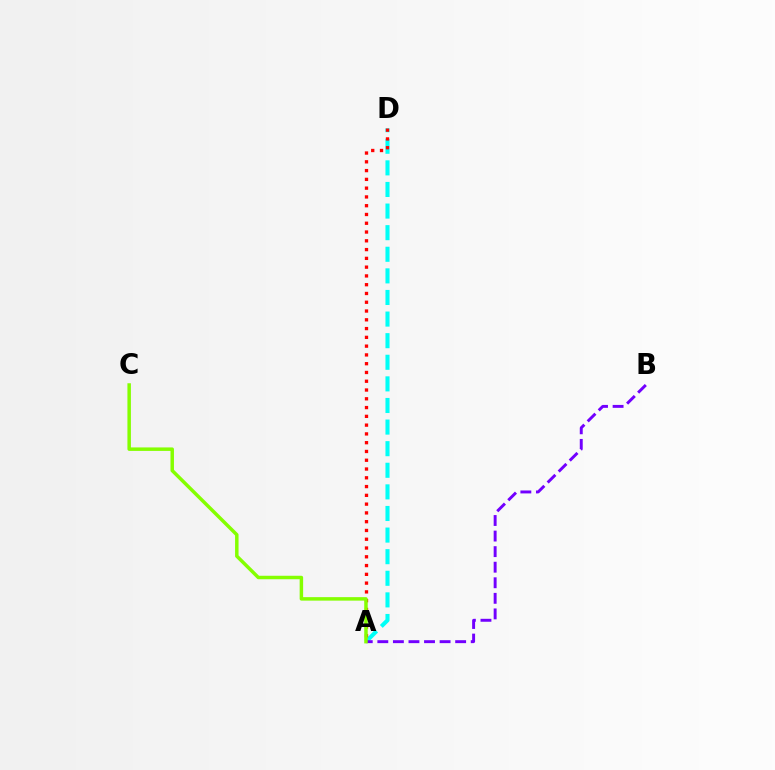{('A', 'D'): [{'color': '#00fff6', 'line_style': 'dashed', 'thickness': 2.93}, {'color': '#ff0000', 'line_style': 'dotted', 'thickness': 2.38}], ('A', 'B'): [{'color': '#7200ff', 'line_style': 'dashed', 'thickness': 2.11}], ('A', 'C'): [{'color': '#84ff00', 'line_style': 'solid', 'thickness': 2.5}]}